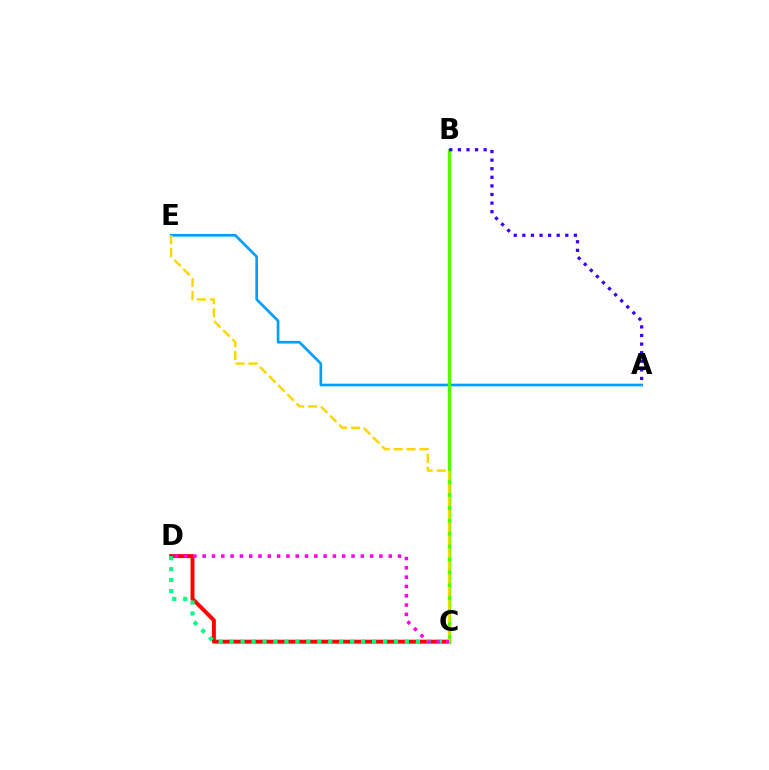{('C', 'D'): [{'color': '#ff0000', 'line_style': 'solid', 'thickness': 2.83}, {'color': '#00ff86', 'line_style': 'dotted', 'thickness': 2.98}, {'color': '#ff00ed', 'line_style': 'dotted', 'thickness': 2.53}], ('A', 'E'): [{'color': '#009eff', 'line_style': 'solid', 'thickness': 1.92}], ('B', 'C'): [{'color': '#4fff00', 'line_style': 'solid', 'thickness': 2.35}], ('C', 'E'): [{'color': '#ffd500', 'line_style': 'dashed', 'thickness': 1.75}], ('A', 'B'): [{'color': '#3700ff', 'line_style': 'dotted', 'thickness': 2.33}]}